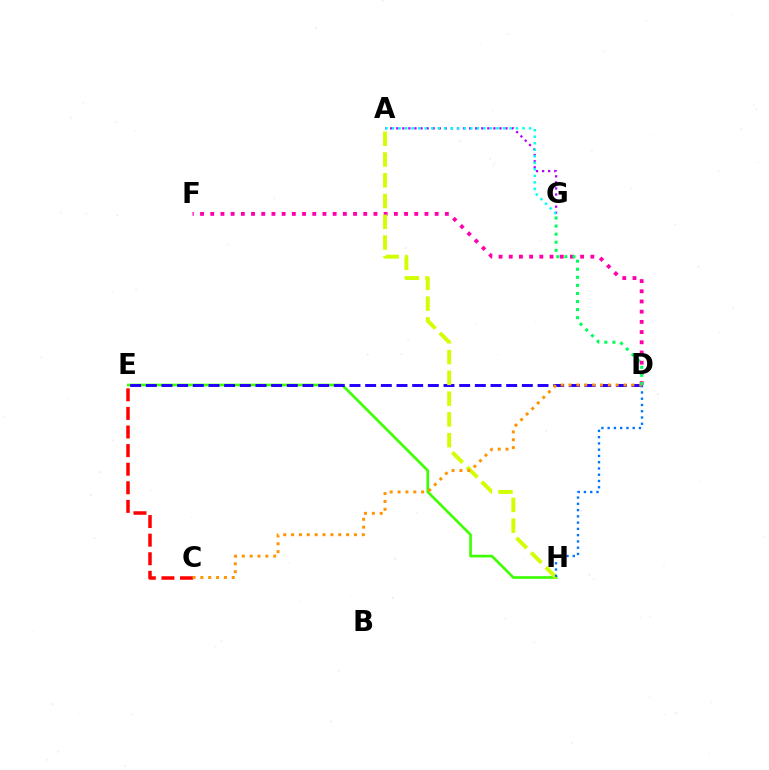{('E', 'H'): [{'color': '#3dff00', 'line_style': 'solid', 'thickness': 1.91}], ('D', 'E'): [{'color': '#2500ff', 'line_style': 'dashed', 'thickness': 2.13}], ('D', 'F'): [{'color': '#ff00ac', 'line_style': 'dotted', 'thickness': 2.77}], ('A', 'G'): [{'color': '#b900ff', 'line_style': 'dotted', 'thickness': 1.65}, {'color': '#00fff6', 'line_style': 'dotted', 'thickness': 1.77}], ('C', 'E'): [{'color': '#ff0000', 'line_style': 'dashed', 'thickness': 2.53}], ('A', 'H'): [{'color': '#d1ff00', 'line_style': 'dashed', 'thickness': 2.82}], ('D', 'H'): [{'color': '#0074ff', 'line_style': 'dotted', 'thickness': 1.7}], ('C', 'D'): [{'color': '#ff9400', 'line_style': 'dotted', 'thickness': 2.13}], ('D', 'G'): [{'color': '#00ff5c', 'line_style': 'dotted', 'thickness': 2.19}]}